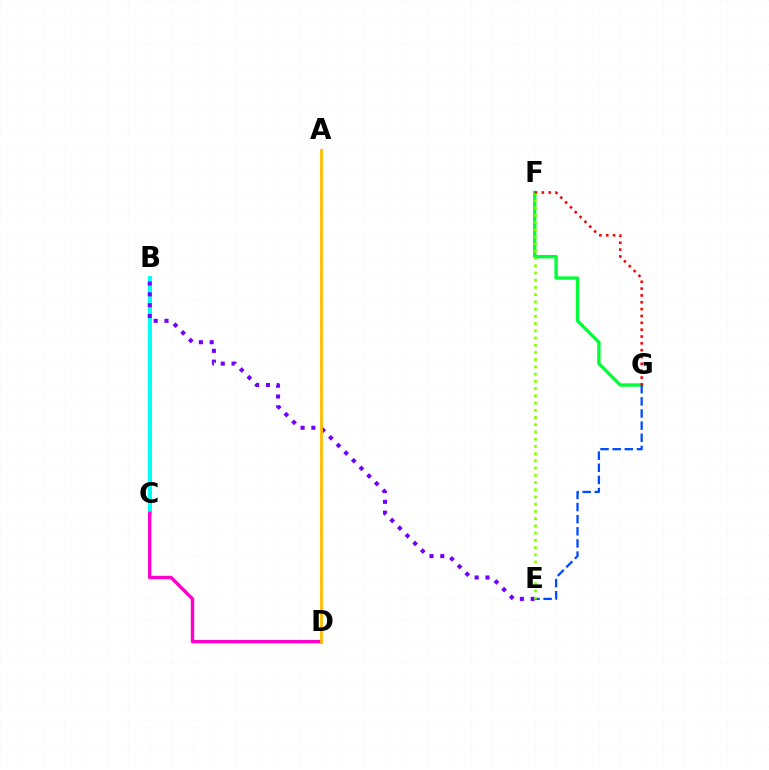{('F', 'G'): [{'color': '#00ff39', 'line_style': 'solid', 'thickness': 2.43}, {'color': '#ff0000', 'line_style': 'dotted', 'thickness': 1.86}], ('B', 'C'): [{'color': '#00fff6', 'line_style': 'solid', 'thickness': 2.87}], ('E', 'G'): [{'color': '#004bff', 'line_style': 'dashed', 'thickness': 1.65}], ('B', 'E'): [{'color': '#7200ff', 'line_style': 'dotted', 'thickness': 2.94}], ('C', 'D'): [{'color': '#ff00cf', 'line_style': 'solid', 'thickness': 2.45}], ('A', 'D'): [{'color': '#ffbd00', 'line_style': 'solid', 'thickness': 2.02}], ('E', 'F'): [{'color': '#84ff00', 'line_style': 'dotted', 'thickness': 1.96}]}